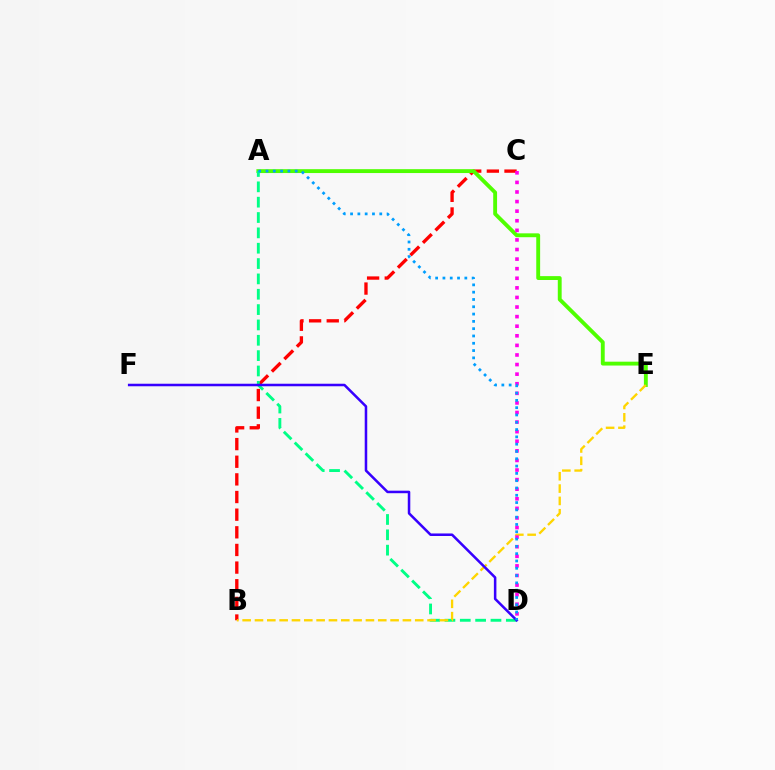{('B', 'C'): [{'color': '#ff0000', 'line_style': 'dashed', 'thickness': 2.4}], ('A', 'E'): [{'color': '#4fff00', 'line_style': 'solid', 'thickness': 2.78}], ('A', 'D'): [{'color': '#00ff86', 'line_style': 'dashed', 'thickness': 2.08}, {'color': '#009eff', 'line_style': 'dotted', 'thickness': 1.98}], ('B', 'E'): [{'color': '#ffd500', 'line_style': 'dashed', 'thickness': 1.67}], ('C', 'D'): [{'color': '#ff00ed', 'line_style': 'dotted', 'thickness': 2.6}], ('D', 'F'): [{'color': '#3700ff', 'line_style': 'solid', 'thickness': 1.82}]}